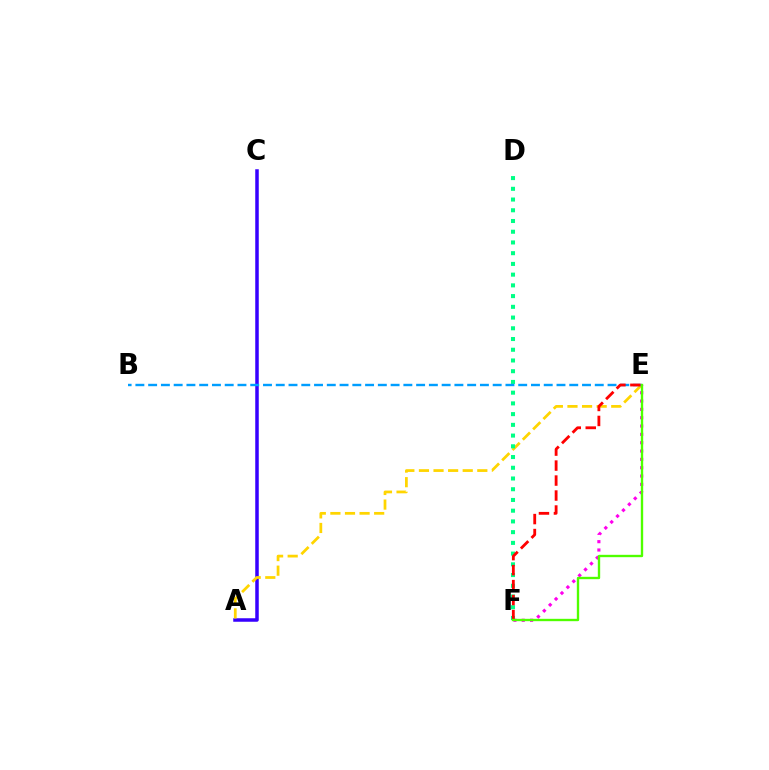{('A', 'C'): [{'color': '#3700ff', 'line_style': 'solid', 'thickness': 2.53}], ('A', 'E'): [{'color': '#ffd500', 'line_style': 'dashed', 'thickness': 1.98}], ('E', 'F'): [{'color': '#ff00ed', 'line_style': 'dotted', 'thickness': 2.26}, {'color': '#ff0000', 'line_style': 'dashed', 'thickness': 2.03}, {'color': '#4fff00', 'line_style': 'solid', 'thickness': 1.7}], ('D', 'F'): [{'color': '#00ff86', 'line_style': 'dotted', 'thickness': 2.92}], ('B', 'E'): [{'color': '#009eff', 'line_style': 'dashed', 'thickness': 1.73}]}